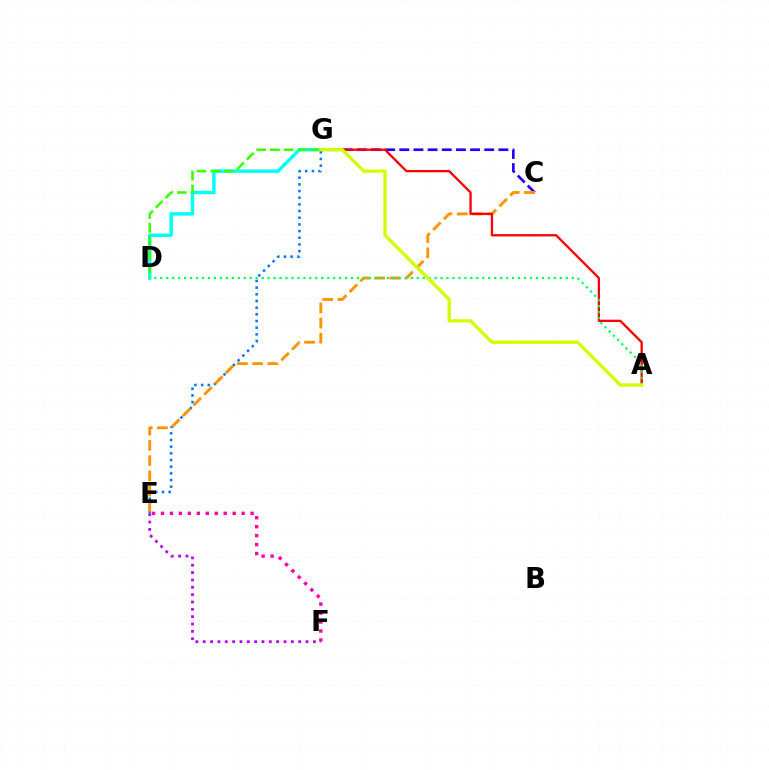{('D', 'G'): [{'color': '#00fff6', 'line_style': 'solid', 'thickness': 2.46}, {'color': '#3dff00', 'line_style': 'dashed', 'thickness': 1.86}], ('C', 'G'): [{'color': '#2500ff', 'line_style': 'dashed', 'thickness': 1.92}], ('E', 'G'): [{'color': '#0074ff', 'line_style': 'dotted', 'thickness': 1.81}], ('E', 'F'): [{'color': '#b900ff', 'line_style': 'dotted', 'thickness': 2.0}, {'color': '#ff00ac', 'line_style': 'dotted', 'thickness': 2.44}], ('C', 'E'): [{'color': '#ff9400', 'line_style': 'dashed', 'thickness': 2.07}], ('A', 'G'): [{'color': '#ff0000', 'line_style': 'solid', 'thickness': 1.66}, {'color': '#d1ff00', 'line_style': 'solid', 'thickness': 2.4}], ('A', 'D'): [{'color': '#00ff5c', 'line_style': 'dotted', 'thickness': 1.62}]}